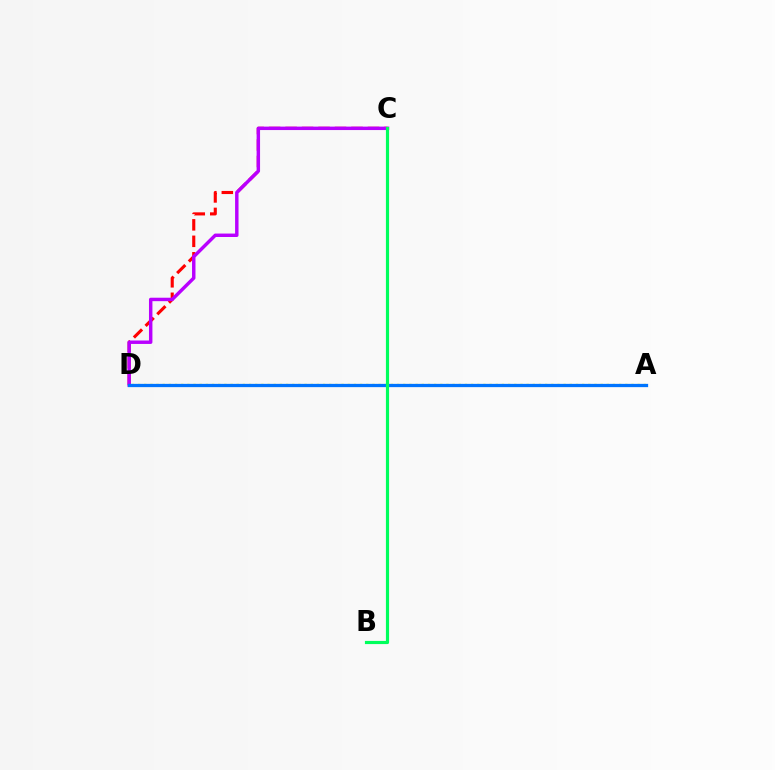{('C', 'D'): [{'color': '#ff0000', 'line_style': 'dashed', 'thickness': 2.24}, {'color': '#b900ff', 'line_style': 'solid', 'thickness': 2.48}], ('A', 'D'): [{'color': '#d1ff00', 'line_style': 'dotted', 'thickness': 1.68}, {'color': '#0074ff', 'line_style': 'solid', 'thickness': 2.35}], ('B', 'C'): [{'color': '#00ff5c', 'line_style': 'solid', 'thickness': 2.28}]}